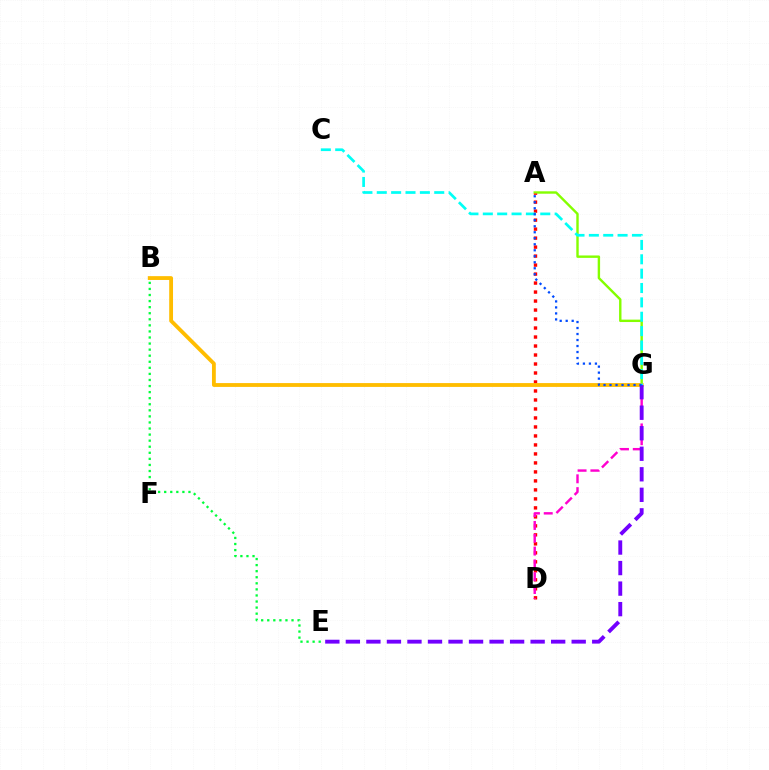{('A', 'G'): [{'color': '#84ff00', 'line_style': 'solid', 'thickness': 1.73}, {'color': '#004bff', 'line_style': 'dotted', 'thickness': 1.63}], ('A', 'D'): [{'color': '#ff0000', 'line_style': 'dotted', 'thickness': 2.44}], ('D', 'G'): [{'color': '#ff00cf', 'line_style': 'dashed', 'thickness': 1.74}], ('B', 'G'): [{'color': '#ffbd00', 'line_style': 'solid', 'thickness': 2.76}], ('E', 'G'): [{'color': '#7200ff', 'line_style': 'dashed', 'thickness': 2.79}], ('C', 'G'): [{'color': '#00fff6', 'line_style': 'dashed', 'thickness': 1.95}], ('B', 'E'): [{'color': '#00ff39', 'line_style': 'dotted', 'thickness': 1.65}]}